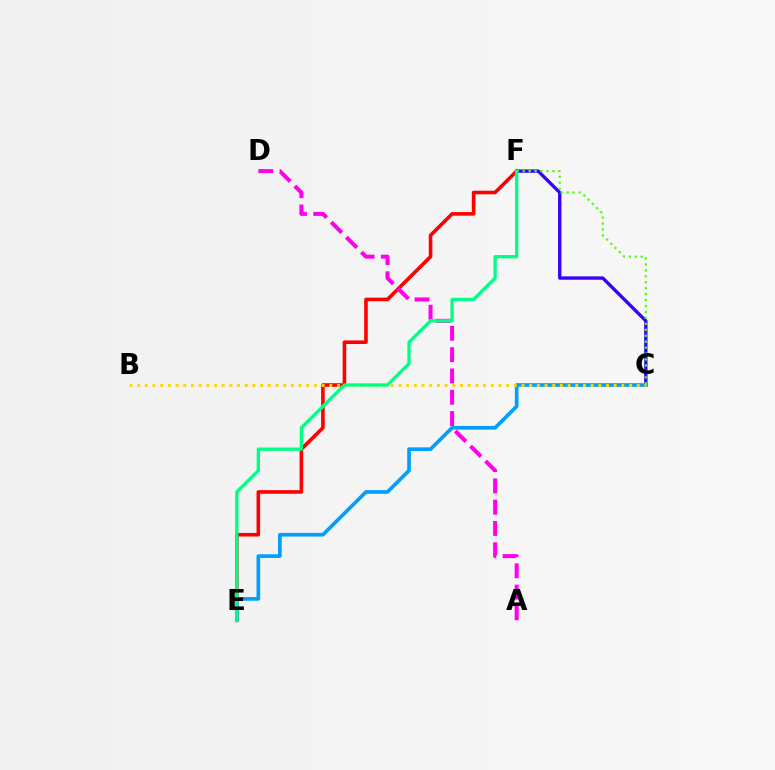{('E', 'F'): [{'color': '#ff0000', 'line_style': 'solid', 'thickness': 2.59}, {'color': '#00ff86', 'line_style': 'solid', 'thickness': 2.38}], ('A', 'D'): [{'color': '#ff00ed', 'line_style': 'dashed', 'thickness': 2.89}], ('C', 'F'): [{'color': '#3700ff', 'line_style': 'solid', 'thickness': 2.42}, {'color': '#4fff00', 'line_style': 'dotted', 'thickness': 1.62}], ('C', 'E'): [{'color': '#009eff', 'line_style': 'solid', 'thickness': 2.63}], ('B', 'C'): [{'color': '#ffd500', 'line_style': 'dotted', 'thickness': 2.09}]}